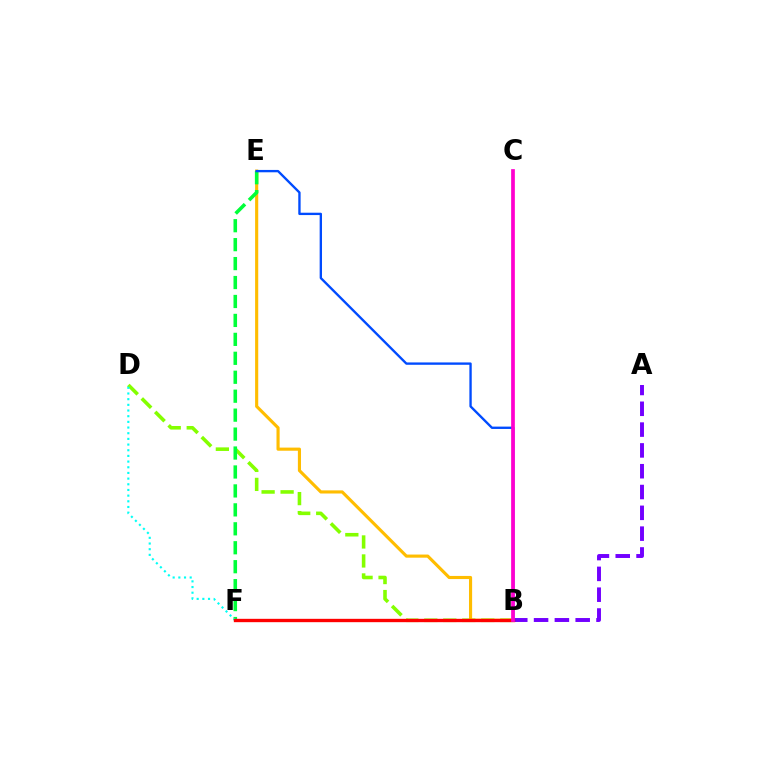{('B', 'D'): [{'color': '#84ff00', 'line_style': 'dashed', 'thickness': 2.58}], ('B', 'E'): [{'color': '#ffbd00', 'line_style': 'solid', 'thickness': 2.25}, {'color': '#004bff', 'line_style': 'solid', 'thickness': 1.69}], ('A', 'B'): [{'color': '#7200ff', 'line_style': 'dashed', 'thickness': 2.83}], ('E', 'F'): [{'color': '#00ff39', 'line_style': 'dashed', 'thickness': 2.57}], ('D', 'F'): [{'color': '#00fff6', 'line_style': 'dotted', 'thickness': 1.54}], ('B', 'F'): [{'color': '#ff0000', 'line_style': 'solid', 'thickness': 2.41}], ('B', 'C'): [{'color': '#ff00cf', 'line_style': 'solid', 'thickness': 2.67}]}